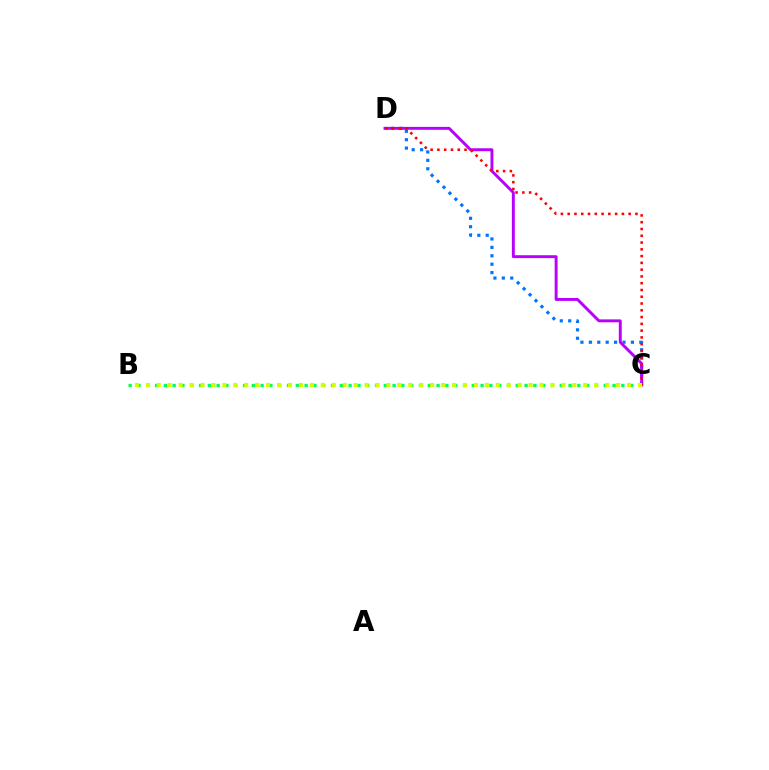{('C', 'D'): [{'color': '#0074ff', 'line_style': 'dotted', 'thickness': 2.28}, {'color': '#b900ff', 'line_style': 'solid', 'thickness': 2.1}, {'color': '#ff0000', 'line_style': 'dotted', 'thickness': 1.84}], ('B', 'C'): [{'color': '#00ff5c', 'line_style': 'dotted', 'thickness': 2.39}, {'color': '#d1ff00', 'line_style': 'dotted', 'thickness': 2.97}]}